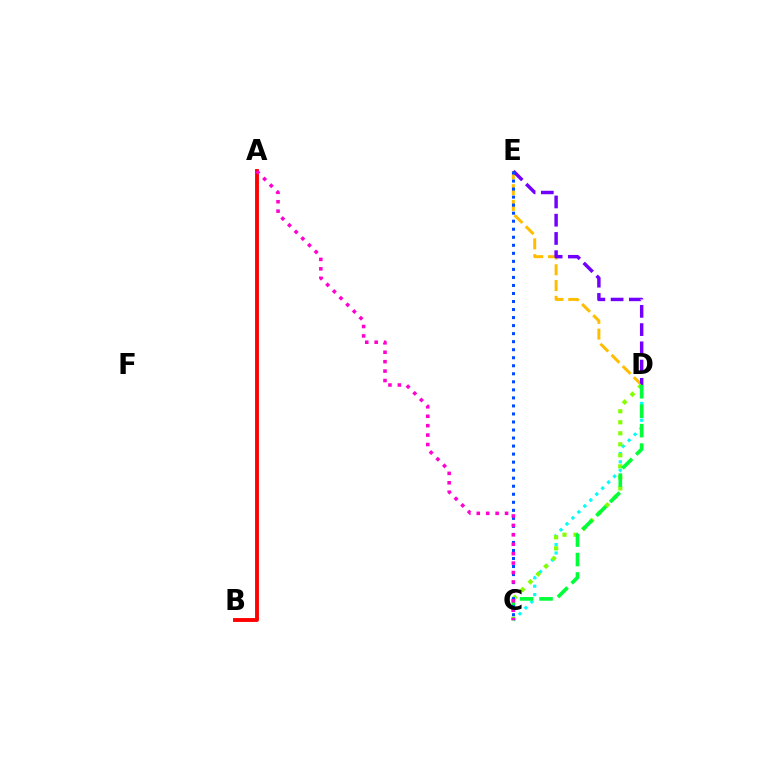{('D', 'E'): [{'color': '#ffbd00', 'line_style': 'dashed', 'thickness': 2.14}, {'color': '#7200ff', 'line_style': 'dashed', 'thickness': 2.48}], ('C', 'D'): [{'color': '#00fff6', 'line_style': 'dotted', 'thickness': 2.29}, {'color': '#84ff00', 'line_style': 'dotted', 'thickness': 2.99}, {'color': '#00ff39', 'line_style': 'dashed', 'thickness': 2.64}], ('A', 'B'): [{'color': '#ff0000', 'line_style': 'solid', 'thickness': 2.79}], ('C', 'E'): [{'color': '#004bff', 'line_style': 'dotted', 'thickness': 2.18}], ('A', 'C'): [{'color': '#ff00cf', 'line_style': 'dotted', 'thickness': 2.56}]}